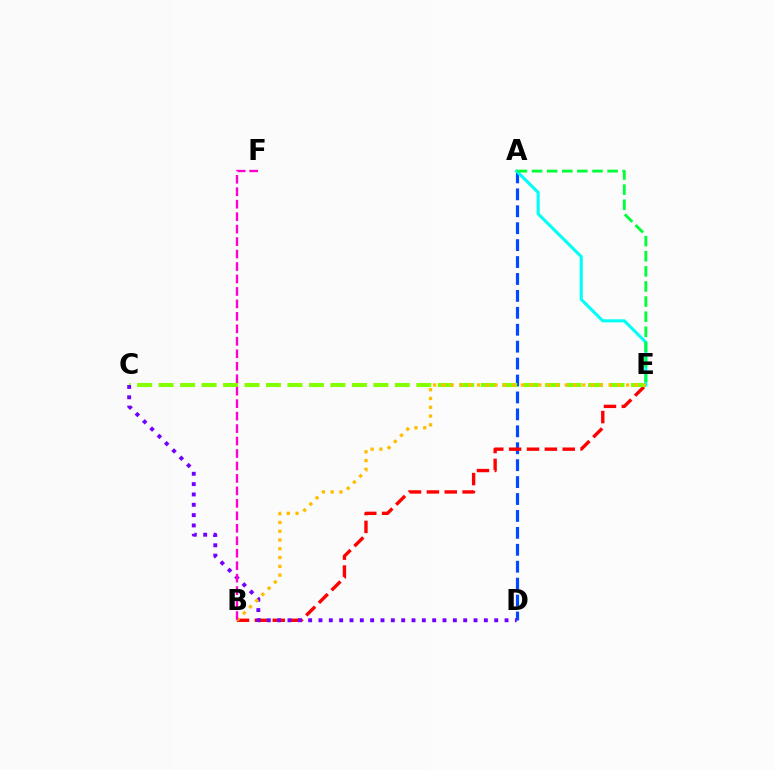{('A', 'D'): [{'color': '#004bff', 'line_style': 'dashed', 'thickness': 2.3}], ('B', 'E'): [{'color': '#ff0000', 'line_style': 'dashed', 'thickness': 2.43}, {'color': '#ffbd00', 'line_style': 'dotted', 'thickness': 2.38}], ('C', 'E'): [{'color': '#84ff00', 'line_style': 'dashed', 'thickness': 2.92}], ('C', 'D'): [{'color': '#7200ff', 'line_style': 'dotted', 'thickness': 2.81}], ('A', 'E'): [{'color': '#00fff6', 'line_style': 'solid', 'thickness': 2.22}, {'color': '#00ff39', 'line_style': 'dashed', 'thickness': 2.05}], ('B', 'F'): [{'color': '#ff00cf', 'line_style': 'dashed', 'thickness': 1.69}]}